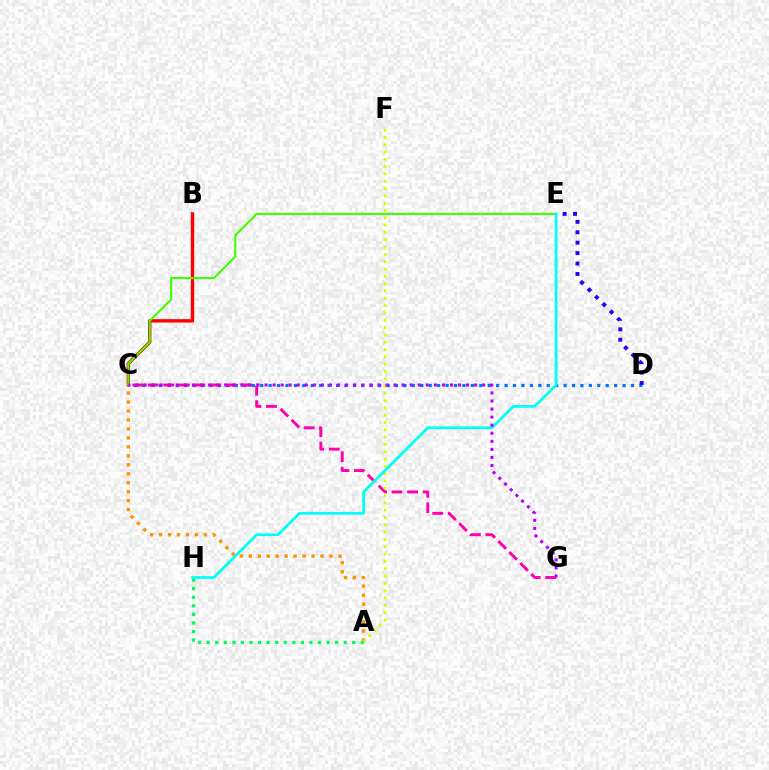{('B', 'C'): [{'color': '#ff0000', 'line_style': 'solid', 'thickness': 2.42}], ('C', 'D'): [{'color': '#0074ff', 'line_style': 'dotted', 'thickness': 2.29}], ('C', 'G'): [{'color': '#ff00ac', 'line_style': 'dashed', 'thickness': 2.11}, {'color': '#b900ff', 'line_style': 'dotted', 'thickness': 2.19}], ('D', 'E'): [{'color': '#2500ff', 'line_style': 'dotted', 'thickness': 2.83}], ('A', 'C'): [{'color': '#ff9400', 'line_style': 'dotted', 'thickness': 2.44}], ('A', 'H'): [{'color': '#00ff5c', 'line_style': 'dotted', 'thickness': 2.33}], ('A', 'F'): [{'color': '#d1ff00', 'line_style': 'dotted', 'thickness': 1.99}], ('C', 'E'): [{'color': '#3dff00', 'line_style': 'solid', 'thickness': 1.51}], ('E', 'H'): [{'color': '#00fff6', 'line_style': 'solid', 'thickness': 1.97}]}